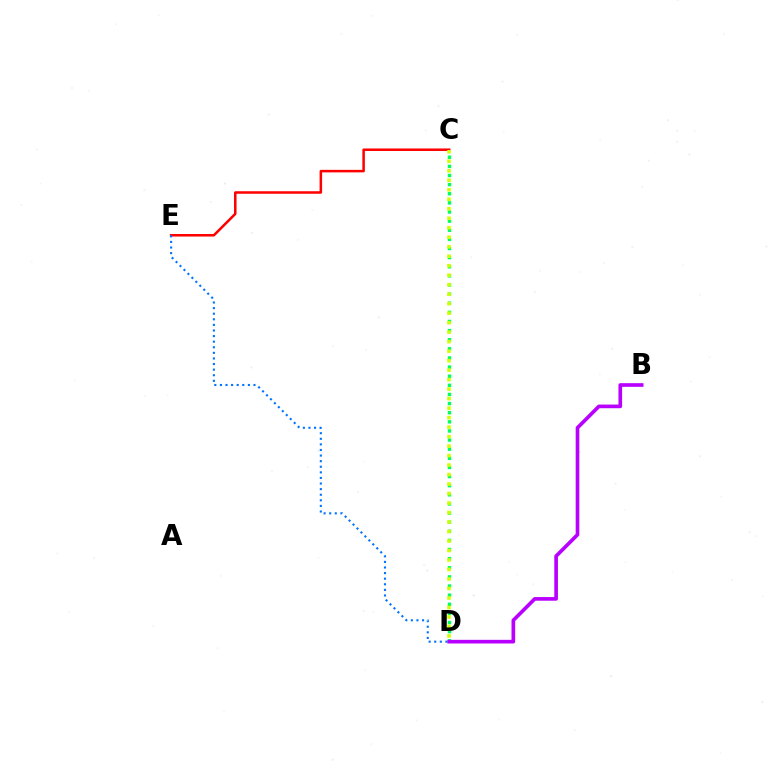{('C', 'E'): [{'color': '#ff0000', 'line_style': 'solid', 'thickness': 1.82}], ('C', 'D'): [{'color': '#00ff5c', 'line_style': 'dotted', 'thickness': 2.48}, {'color': '#d1ff00', 'line_style': 'dotted', 'thickness': 2.58}], ('B', 'D'): [{'color': '#b900ff', 'line_style': 'solid', 'thickness': 2.63}], ('D', 'E'): [{'color': '#0074ff', 'line_style': 'dotted', 'thickness': 1.52}]}